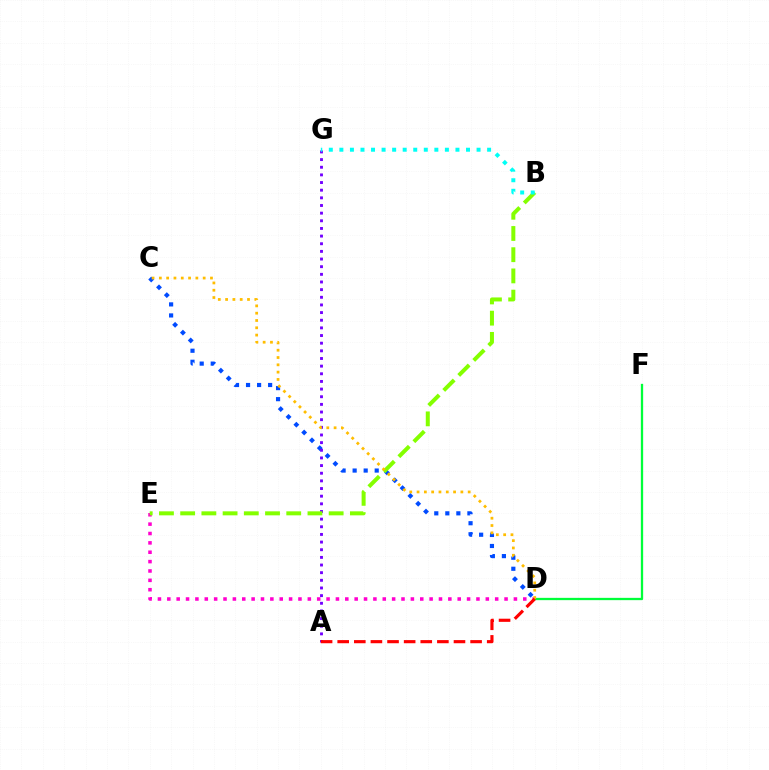{('C', 'D'): [{'color': '#004bff', 'line_style': 'dotted', 'thickness': 3.0}, {'color': '#ffbd00', 'line_style': 'dotted', 'thickness': 1.98}], ('D', 'F'): [{'color': '#00ff39', 'line_style': 'solid', 'thickness': 1.66}], ('A', 'G'): [{'color': '#7200ff', 'line_style': 'dotted', 'thickness': 2.08}], ('D', 'E'): [{'color': '#ff00cf', 'line_style': 'dotted', 'thickness': 2.55}], ('B', 'E'): [{'color': '#84ff00', 'line_style': 'dashed', 'thickness': 2.88}], ('B', 'G'): [{'color': '#00fff6', 'line_style': 'dotted', 'thickness': 2.87}], ('A', 'D'): [{'color': '#ff0000', 'line_style': 'dashed', 'thickness': 2.26}]}